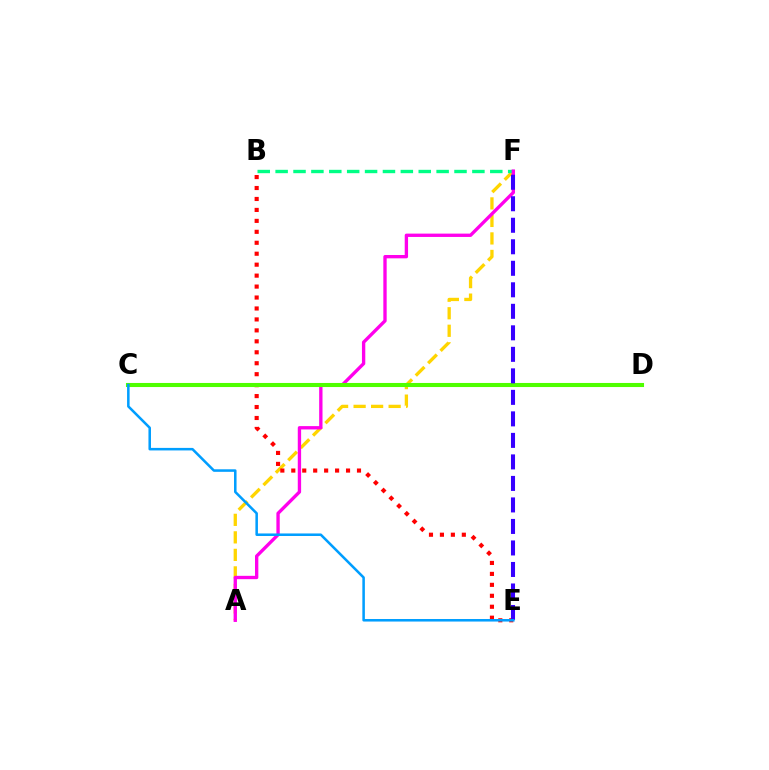{('A', 'F'): [{'color': '#ffd500', 'line_style': 'dashed', 'thickness': 2.38}, {'color': '#ff00ed', 'line_style': 'solid', 'thickness': 2.4}], ('B', 'E'): [{'color': '#ff0000', 'line_style': 'dotted', 'thickness': 2.98}], ('B', 'F'): [{'color': '#00ff86', 'line_style': 'dashed', 'thickness': 2.43}], ('C', 'D'): [{'color': '#4fff00', 'line_style': 'solid', 'thickness': 2.93}], ('E', 'F'): [{'color': '#3700ff', 'line_style': 'dashed', 'thickness': 2.92}], ('C', 'E'): [{'color': '#009eff', 'line_style': 'solid', 'thickness': 1.83}]}